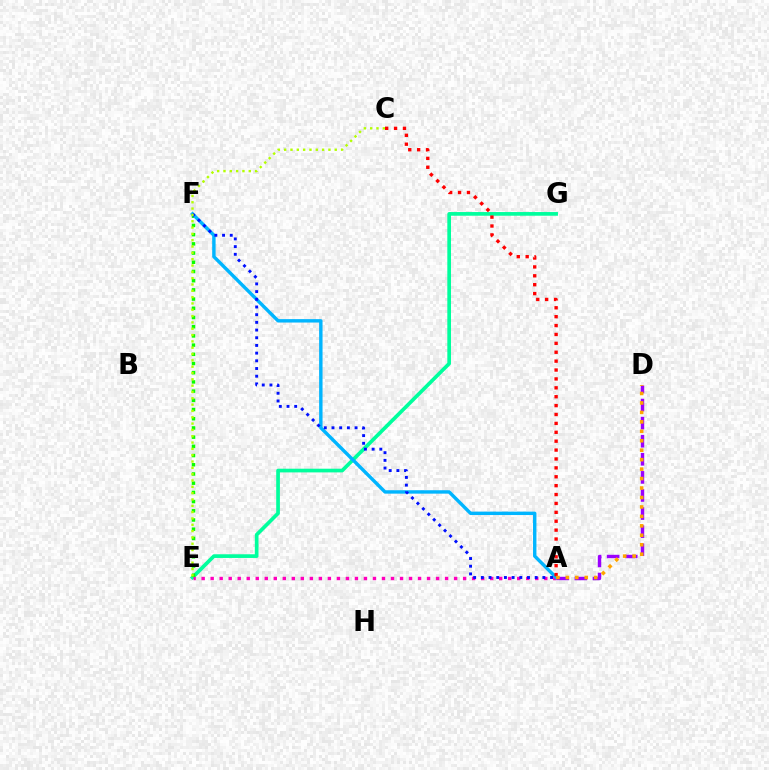{('E', 'G'): [{'color': '#00ff9d', 'line_style': 'solid', 'thickness': 2.65}], ('A', 'E'): [{'color': '#ff00bd', 'line_style': 'dotted', 'thickness': 2.45}], ('E', 'F'): [{'color': '#08ff00', 'line_style': 'dotted', 'thickness': 2.5}], ('A', 'F'): [{'color': '#00b5ff', 'line_style': 'solid', 'thickness': 2.45}, {'color': '#0010ff', 'line_style': 'dotted', 'thickness': 2.09}], ('A', 'D'): [{'color': '#9b00ff', 'line_style': 'dashed', 'thickness': 2.46}, {'color': '#ffa500', 'line_style': 'dotted', 'thickness': 2.57}], ('A', 'C'): [{'color': '#ff0000', 'line_style': 'dotted', 'thickness': 2.42}], ('C', 'E'): [{'color': '#b3ff00', 'line_style': 'dotted', 'thickness': 1.72}]}